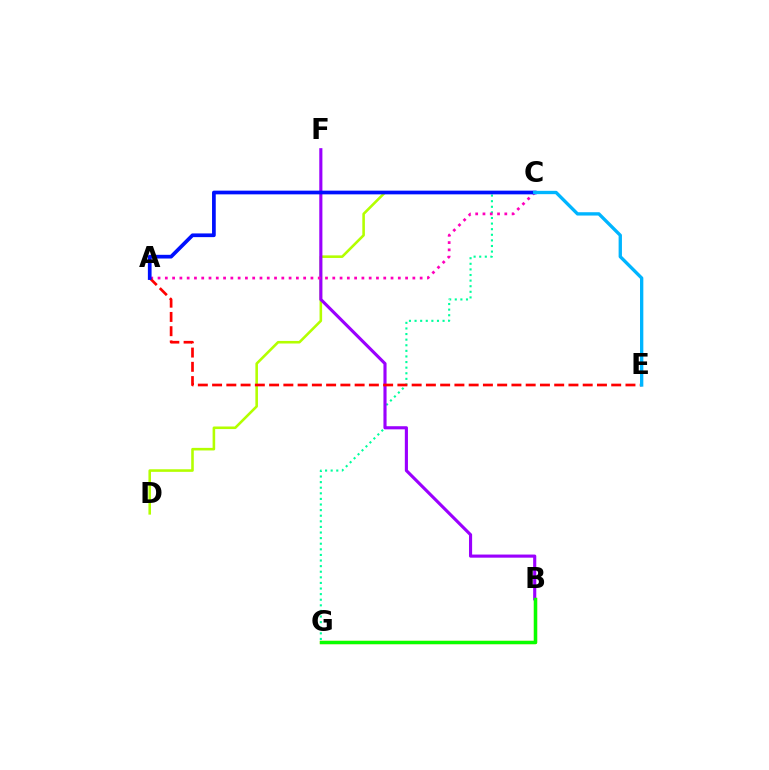{('C', 'D'): [{'color': '#b3ff00', 'line_style': 'solid', 'thickness': 1.86}], ('C', 'G'): [{'color': '#00ff9d', 'line_style': 'dotted', 'thickness': 1.52}], ('B', 'G'): [{'color': '#ffa500', 'line_style': 'solid', 'thickness': 2.35}, {'color': '#08ff00', 'line_style': 'solid', 'thickness': 2.45}], ('B', 'F'): [{'color': '#9b00ff', 'line_style': 'solid', 'thickness': 2.25}], ('A', 'C'): [{'color': '#ff00bd', 'line_style': 'dotted', 'thickness': 1.98}, {'color': '#0010ff', 'line_style': 'solid', 'thickness': 2.67}], ('A', 'E'): [{'color': '#ff0000', 'line_style': 'dashed', 'thickness': 1.94}], ('C', 'E'): [{'color': '#00b5ff', 'line_style': 'solid', 'thickness': 2.4}]}